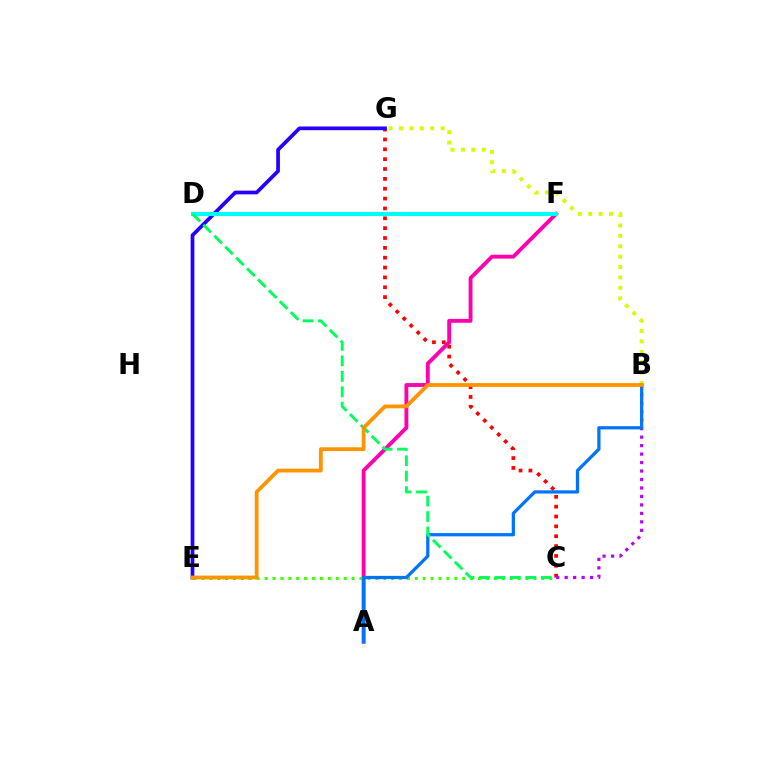{('C', 'G'): [{'color': '#ff0000', 'line_style': 'dotted', 'thickness': 2.68}], ('A', 'F'): [{'color': '#ff00ac', 'line_style': 'solid', 'thickness': 2.78}], ('B', 'C'): [{'color': '#b900ff', 'line_style': 'dotted', 'thickness': 2.3}], ('C', 'E'): [{'color': '#3dff00', 'line_style': 'dotted', 'thickness': 2.15}], ('E', 'G'): [{'color': '#2500ff', 'line_style': 'solid', 'thickness': 2.68}], ('B', 'G'): [{'color': '#d1ff00', 'line_style': 'dotted', 'thickness': 2.83}], ('A', 'B'): [{'color': '#0074ff', 'line_style': 'solid', 'thickness': 2.34}], ('D', 'F'): [{'color': '#00fff6', 'line_style': 'solid', 'thickness': 2.98}], ('C', 'D'): [{'color': '#00ff5c', 'line_style': 'dashed', 'thickness': 2.1}], ('B', 'E'): [{'color': '#ff9400', 'line_style': 'solid', 'thickness': 2.74}]}